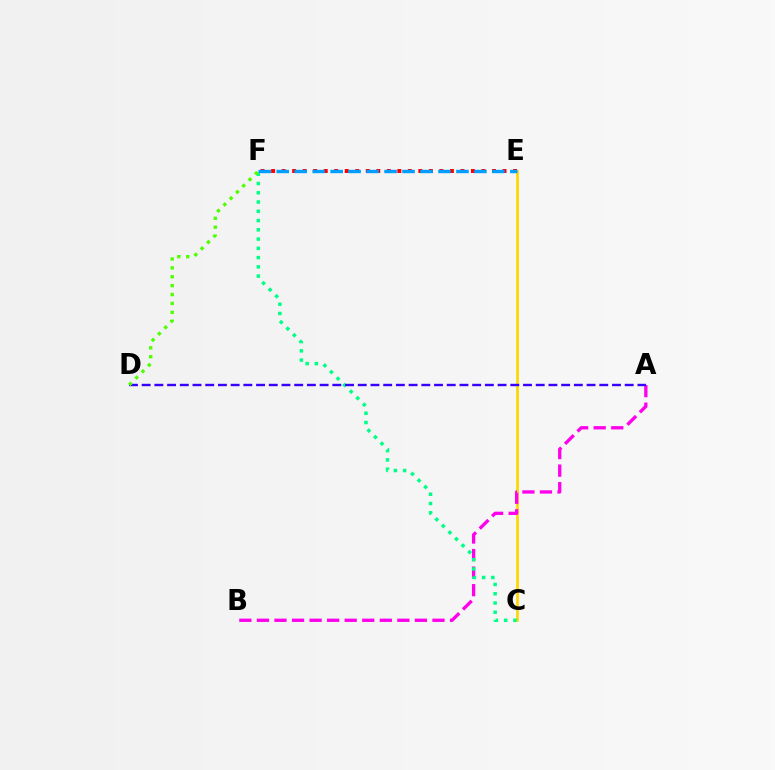{('C', 'E'): [{'color': '#ffd500', 'line_style': 'solid', 'thickness': 1.94}], ('A', 'B'): [{'color': '#ff00ed', 'line_style': 'dashed', 'thickness': 2.38}], ('C', 'F'): [{'color': '#00ff86', 'line_style': 'dotted', 'thickness': 2.52}], ('E', 'F'): [{'color': '#ff0000', 'line_style': 'dotted', 'thickness': 2.86}, {'color': '#009eff', 'line_style': 'dashed', 'thickness': 2.44}], ('A', 'D'): [{'color': '#3700ff', 'line_style': 'dashed', 'thickness': 1.73}], ('D', 'F'): [{'color': '#4fff00', 'line_style': 'dotted', 'thickness': 2.42}]}